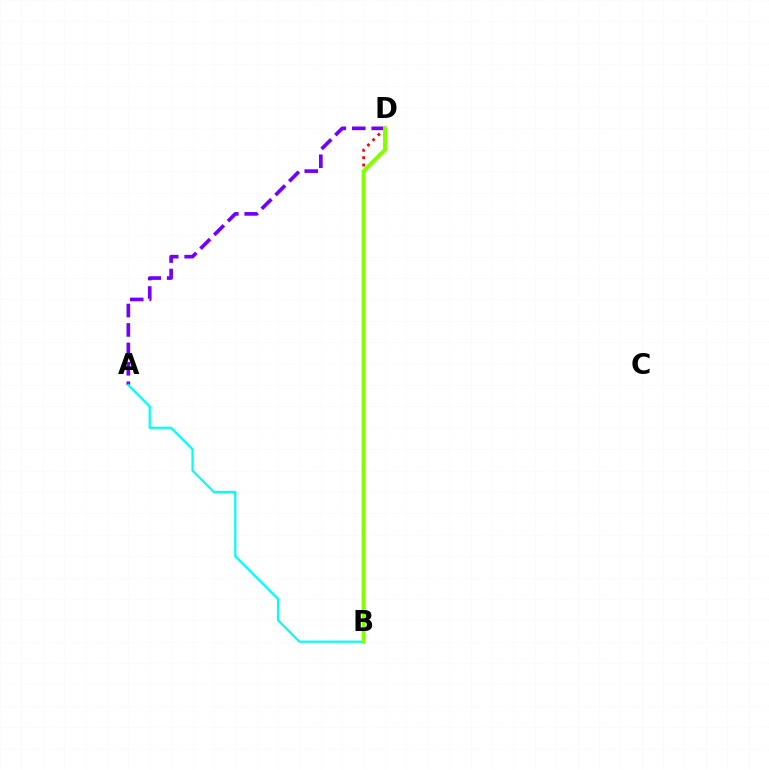{('A', 'D'): [{'color': '#7200ff', 'line_style': 'dashed', 'thickness': 2.64}], ('B', 'D'): [{'color': '#ff0000', 'line_style': 'dotted', 'thickness': 2.0}, {'color': '#84ff00', 'line_style': 'solid', 'thickness': 2.85}], ('A', 'B'): [{'color': '#00fff6', 'line_style': 'solid', 'thickness': 1.59}]}